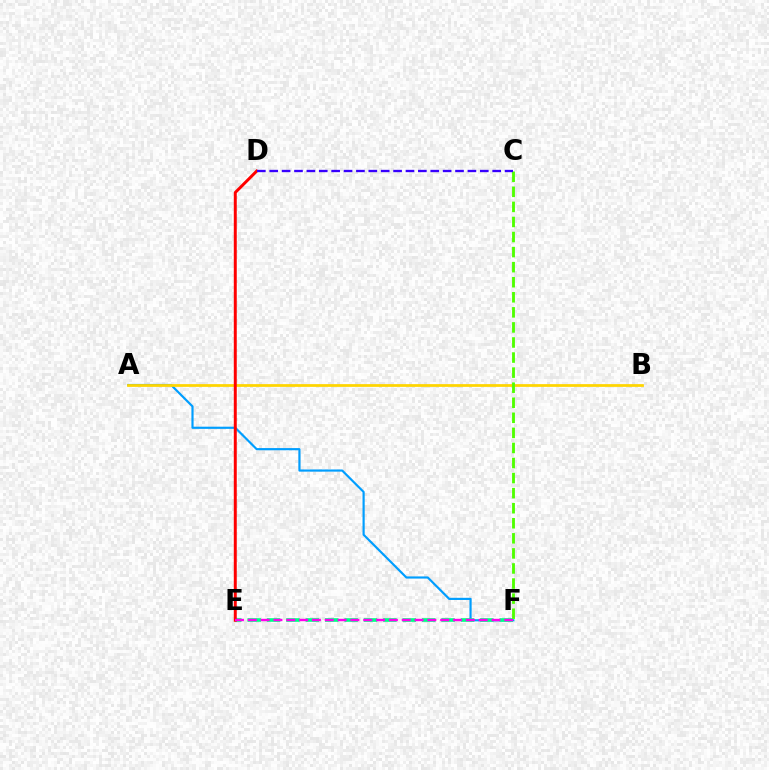{('A', 'F'): [{'color': '#009eff', 'line_style': 'solid', 'thickness': 1.56}], ('E', 'F'): [{'color': '#00ff86', 'line_style': 'dashed', 'thickness': 2.63}, {'color': '#ff00ed', 'line_style': 'dashed', 'thickness': 1.74}], ('A', 'B'): [{'color': '#ffd500', 'line_style': 'solid', 'thickness': 1.98}], ('D', 'E'): [{'color': '#ff0000', 'line_style': 'solid', 'thickness': 2.13}], ('C', 'F'): [{'color': '#4fff00', 'line_style': 'dashed', 'thickness': 2.05}], ('C', 'D'): [{'color': '#3700ff', 'line_style': 'dashed', 'thickness': 1.68}]}